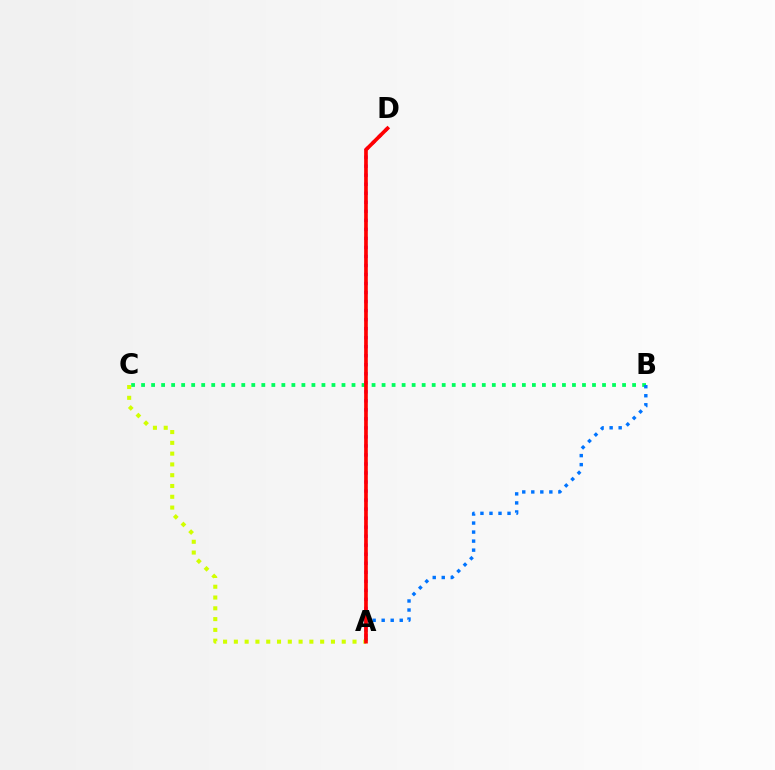{('B', 'C'): [{'color': '#00ff5c', 'line_style': 'dotted', 'thickness': 2.72}], ('A', 'B'): [{'color': '#0074ff', 'line_style': 'dotted', 'thickness': 2.45}], ('A', 'C'): [{'color': '#d1ff00', 'line_style': 'dotted', 'thickness': 2.93}], ('A', 'D'): [{'color': '#b900ff', 'line_style': 'dotted', 'thickness': 2.45}, {'color': '#ff0000', 'line_style': 'solid', 'thickness': 2.64}]}